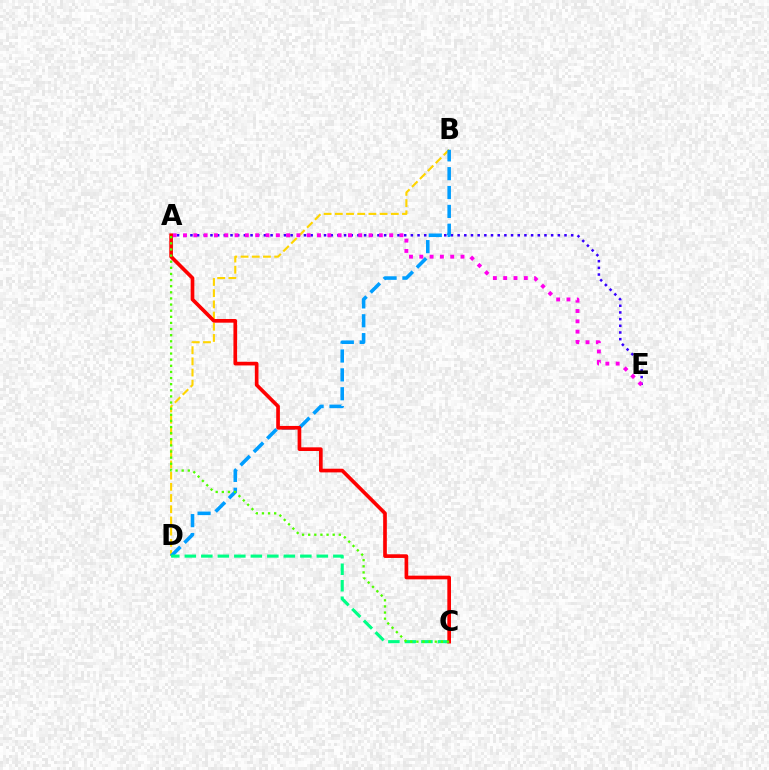{('B', 'D'): [{'color': '#ffd500', 'line_style': 'dashed', 'thickness': 1.52}, {'color': '#009eff', 'line_style': 'dashed', 'thickness': 2.56}], ('A', 'E'): [{'color': '#3700ff', 'line_style': 'dotted', 'thickness': 1.81}, {'color': '#ff00ed', 'line_style': 'dotted', 'thickness': 2.8}], ('C', 'D'): [{'color': '#00ff86', 'line_style': 'dashed', 'thickness': 2.24}], ('A', 'C'): [{'color': '#ff0000', 'line_style': 'solid', 'thickness': 2.64}, {'color': '#4fff00', 'line_style': 'dotted', 'thickness': 1.66}]}